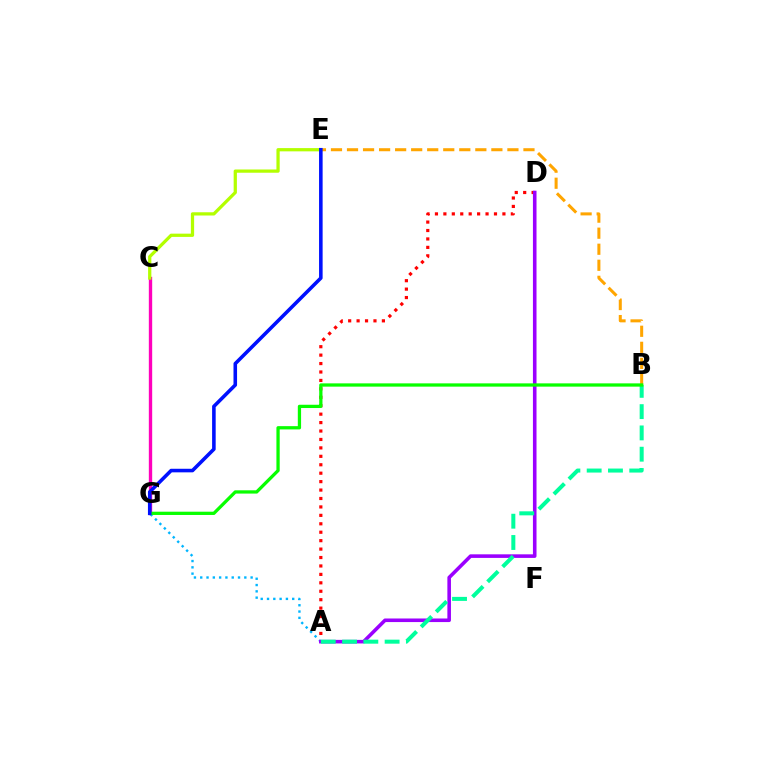{('C', 'G'): [{'color': '#ff00bd', 'line_style': 'solid', 'thickness': 2.41}], ('A', 'D'): [{'color': '#ff0000', 'line_style': 'dotted', 'thickness': 2.29}, {'color': '#9b00ff', 'line_style': 'solid', 'thickness': 2.58}], ('C', 'E'): [{'color': '#b3ff00', 'line_style': 'solid', 'thickness': 2.34}], ('A', 'G'): [{'color': '#00b5ff', 'line_style': 'dotted', 'thickness': 1.71}], ('B', 'E'): [{'color': '#ffa500', 'line_style': 'dashed', 'thickness': 2.18}], ('A', 'B'): [{'color': '#00ff9d', 'line_style': 'dashed', 'thickness': 2.89}], ('B', 'G'): [{'color': '#08ff00', 'line_style': 'solid', 'thickness': 2.36}], ('E', 'G'): [{'color': '#0010ff', 'line_style': 'solid', 'thickness': 2.57}]}